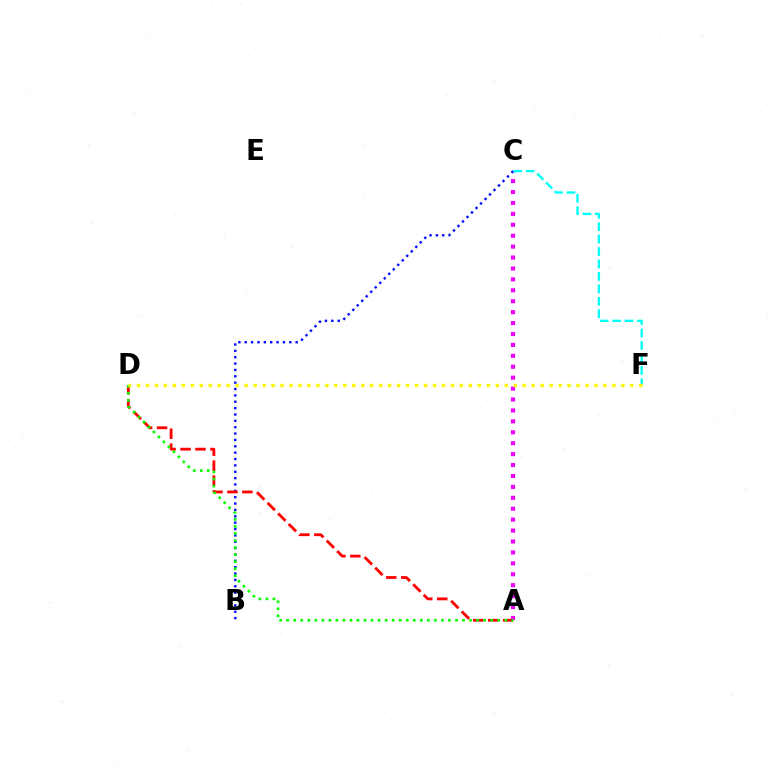{('A', 'C'): [{'color': '#ee00ff', 'line_style': 'dotted', 'thickness': 2.97}], ('B', 'C'): [{'color': '#0010ff', 'line_style': 'dotted', 'thickness': 1.73}], ('C', 'F'): [{'color': '#00fff6', 'line_style': 'dashed', 'thickness': 1.69}], ('A', 'D'): [{'color': '#ff0000', 'line_style': 'dashed', 'thickness': 2.03}, {'color': '#08ff00', 'line_style': 'dotted', 'thickness': 1.91}], ('D', 'F'): [{'color': '#fcf500', 'line_style': 'dotted', 'thickness': 2.44}]}